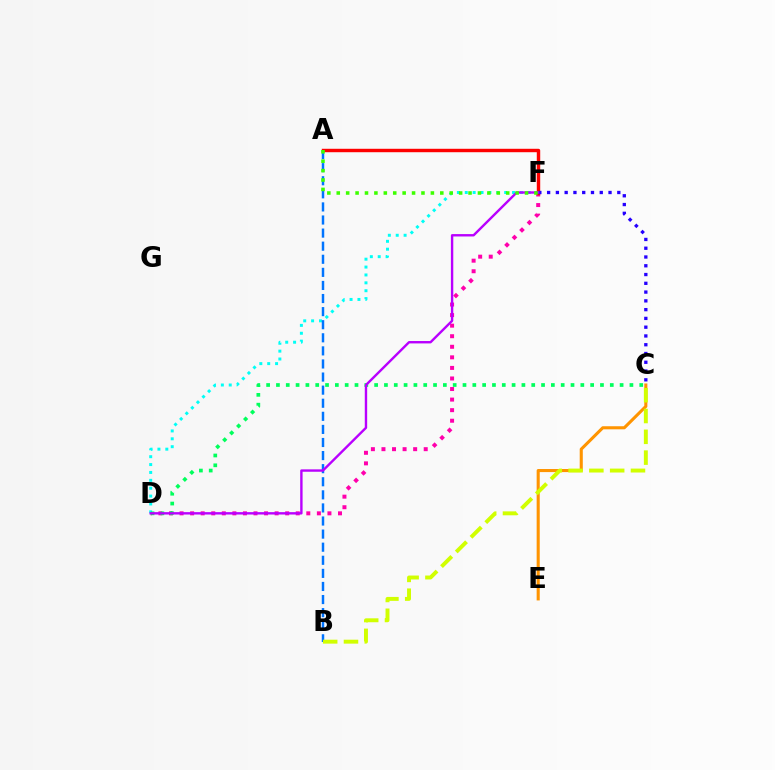{('D', 'F'): [{'color': '#ff00ac', 'line_style': 'dotted', 'thickness': 2.87}, {'color': '#00fff6', 'line_style': 'dotted', 'thickness': 2.14}, {'color': '#b900ff', 'line_style': 'solid', 'thickness': 1.72}], ('C', 'E'): [{'color': '#ff9400', 'line_style': 'solid', 'thickness': 2.22}], ('A', 'B'): [{'color': '#0074ff', 'line_style': 'dashed', 'thickness': 1.78}], ('A', 'F'): [{'color': '#ff0000', 'line_style': 'solid', 'thickness': 2.47}, {'color': '#3dff00', 'line_style': 'dotted', 'thickness': 2.56}], ('C', 'F'): [{'color': '#2500ff', 'line_style': 'dotted', 'thickness': 2.38}], ('C', 'D'): [{'color': '#00ff5c', 'line_style': 'dotted', 'thickness': 2.67}], ('B', 'C'): [{'color': '#d1ff00', 'line_style': 'dashed', 'thickness': 2.83}]}